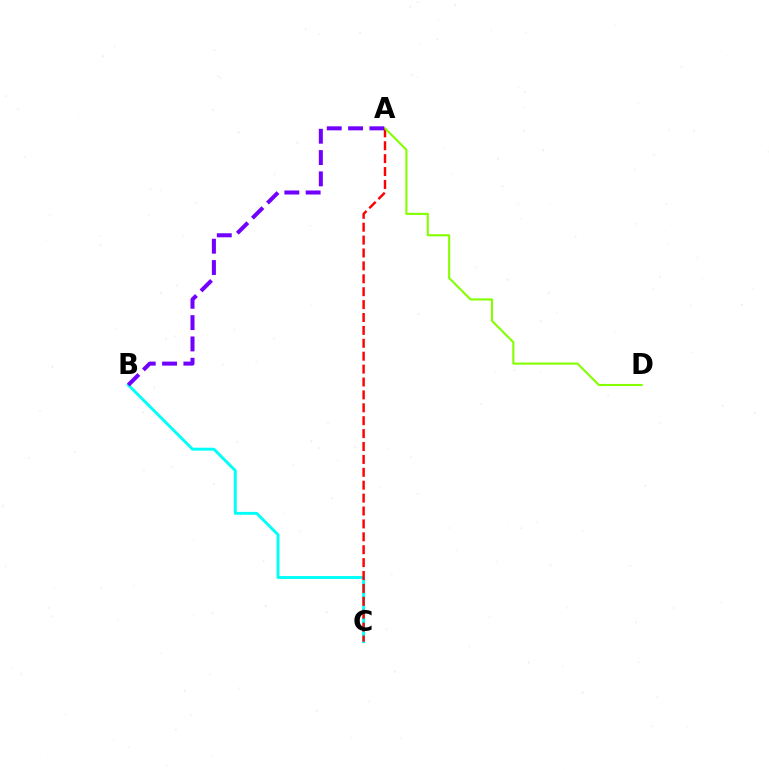{('B', 'C'): [{'color': '#00fff6', 'line_style': 'solid', 'thickness': 2.09}], ('A', 'C'): [{'color': '#ff0000', 'line_style': 'dashed', 'thickness': 1.75}], ('A', 'D'): [{'color': '#84ff00', 'line_style': 'solid', 'thickness': 1.51}], ('A', 'B'): [{'color': '#7200ff', 'line_style': 'dashed', 'thickness': 2.9}]}